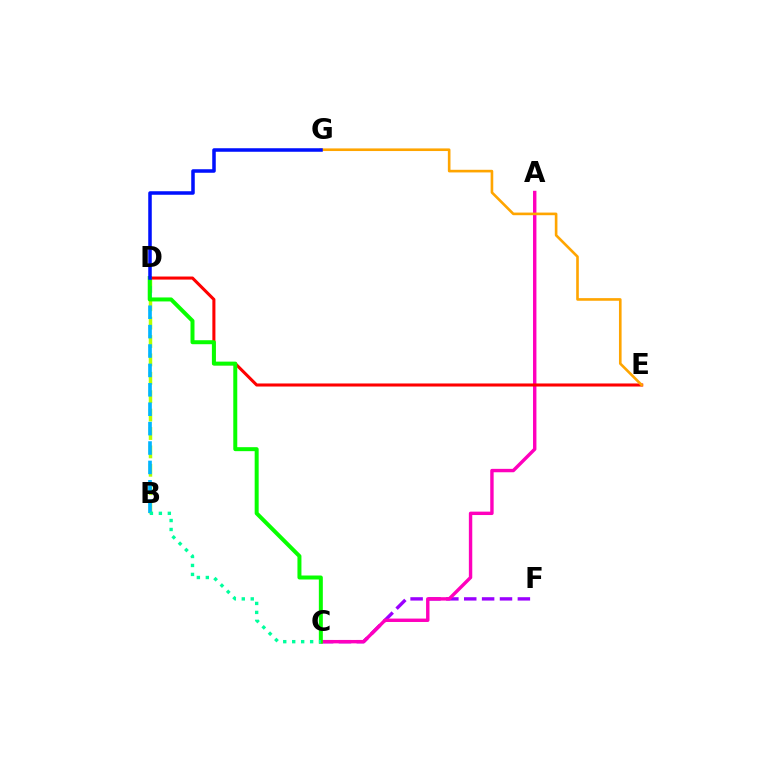{('B', 'D'): [{'color': '#b3ff00', 'line_style': 'dashed', 'thickness': 2.5}, {'color': '#00b5ff', 'line_style': 'dashed', 'thickness': 2.64}], ('C', 'F'): [{'color': '#9b00ff', 'line_style': 'dashed', 'thickness': 2.43}], ('A', 'C'): [{'color': '#ff00bd', 'line_style': 'solid', 'thickness': 2.45}], ('D', 'E'): [{'color': '#ff0000', 'line_style': 'solid', 'thickness': 2.2}], ('C', 'D'): [{'color': '#08ff00', 'line_style': 'solid', 'thickness': 2.87}], ('B', 'C'): [{'color': '#00ff9d', 'line_style': 'dotted', 'thickness': 2.44}], ('E', 'G'): [{'color': '#ffa500', 'line_style': 'solid', 'thickness': 1.89}], ('D', 'G'): [{'color': '#0010ff', 'line_style': 'solid', 'thickness': 2.54}]}